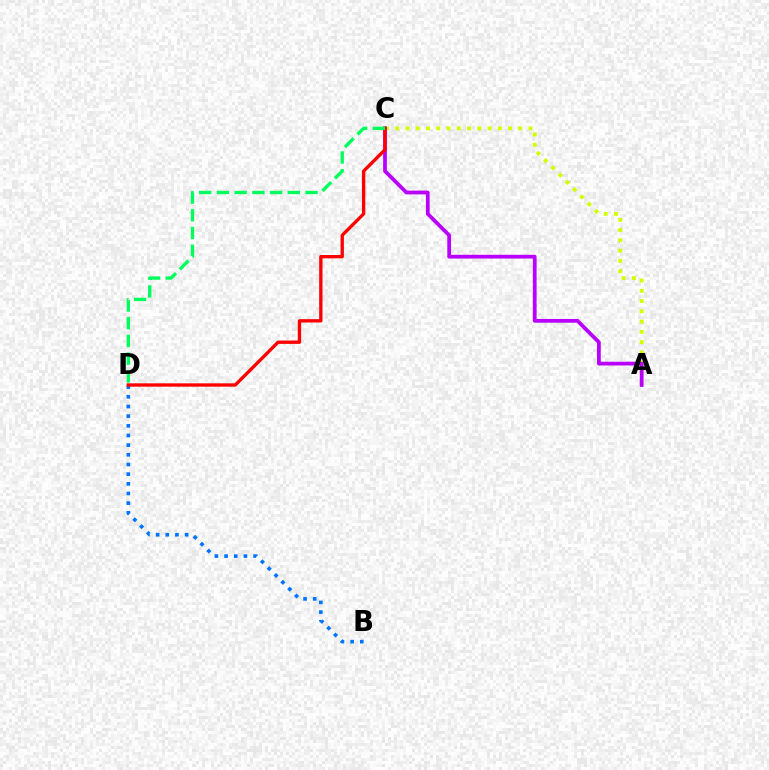{('B', 'D'): [{'color': '#0074ff', 'line_style': 'dotted', 'thickness': 2.63}], ('A', 'C'): [{'color': '#d1ff00', 'line_style': 'dotted', 'thickness': 2.79}, {'color': '#b900ff', 'line_style': 'solid', 'thickness': 2.7}], ('C', 'D'): [{'color': '#ff0000', 'line_style': 'solid', 'thickness': 2.4}, {'color': '#00ff5c', 'line_style': 'dashed', 'thickness': 2.41}]}